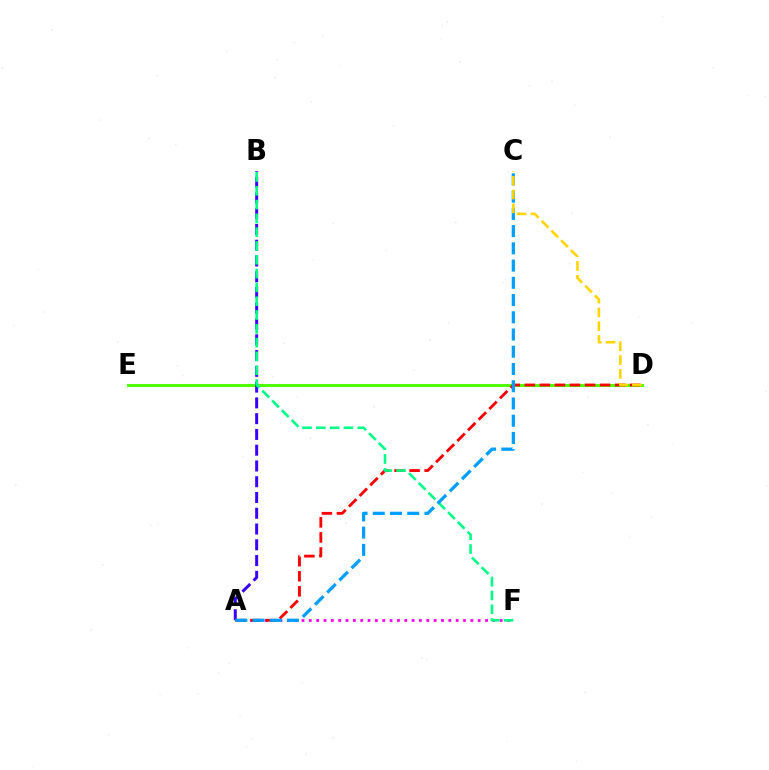{('D', 'E'): [{'color': '#4fff00', 'line_style': 'solid', 'thickness': 2.2}], ('A', 'B'): [{'color': '#3700ff', 'line_style': 'dashed', 'thickness': 2.14}], ('A', 'F'): [{'color': '#ff00ed', 'line_style': 'dotted', 'thickness': 1.99}], ('A', 'D'): [{'color': '#ff0000', 'line_style': 'dashed', 'thickness': 2.05}], ('B', 'F'): [{'color': '#00ff86', 'line_style': 'dashed', 'thickness': 1.88}], ('A', 'C'): [{'color': '#009eff', 'line_style': 'dashed', 'thickness': 2.34}], ('C', 'D'): [{'color': '#ffd500', 'line_style': 'dashed', 'thickness': 1.88}]}